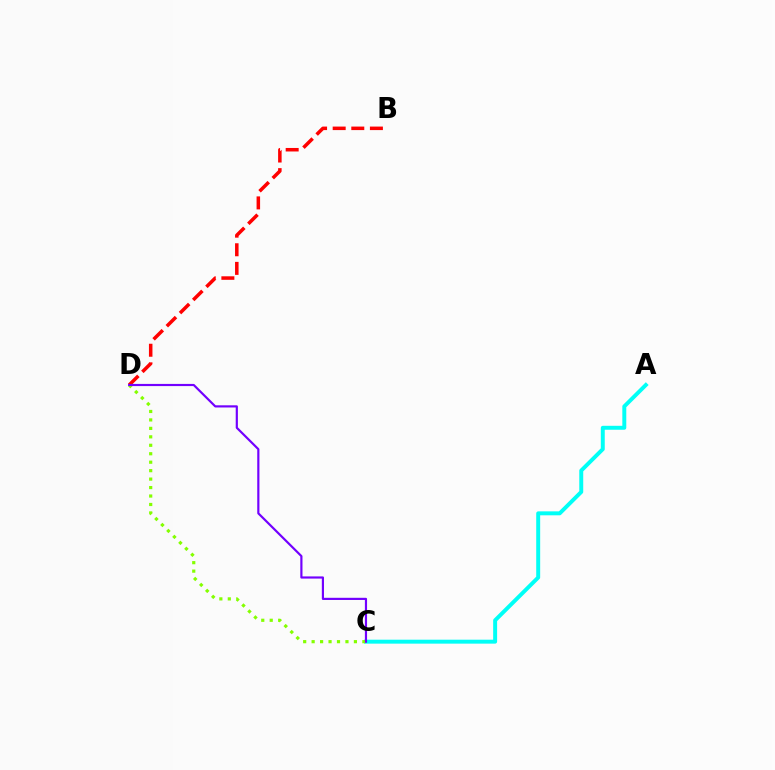{('A', 'C'): [{'color': '#00fff6', 'line_style': 'solid', 'thickness': 2.84}], ('B', 'D'): [{'color': '#ff0000', 'line_style': 'dashed', 'thickness': 2.53}], ('C', 'D'): [{'color': '#84ff00', 'line_style': 'dotted', 'thickness': 2.3}, {'color': '#7200ff', 'line_style': 'solid', 'thickness': 1.57}]}